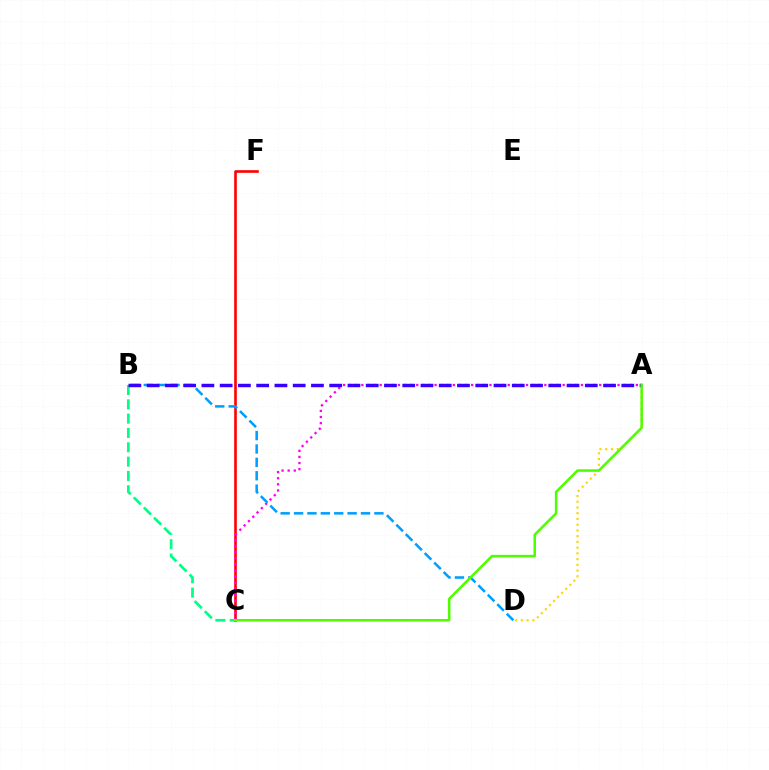{('C', 'F'): [{'color': '#ff0000', 'line_style': 'solid', 'thickness': 1.89}], ('A', 'C'): [{'color': '#ff00ed', 'line_style': 'dotted', 'thickness': 1.66}, {'color': '#4fff00', 'line_style': 'solid', 'thickness': 1.84}], ('B', 'C'): [{'color': '#00ff86', 'line_style': 'dashed', 'thickness': 1.95}], ('B', 'D'): [{'color': '#009eff', 'line_style': 'dashed', 'thickness': 1.82}], ('A', 'D'): [{'color': '#ffd500', 'line_style': 'dotted', 'thickness': 1.56}], ('A', 'B'): [{'color': '#3700ff', 'line_style': 'dashed', 'thickness': 2.48}]}